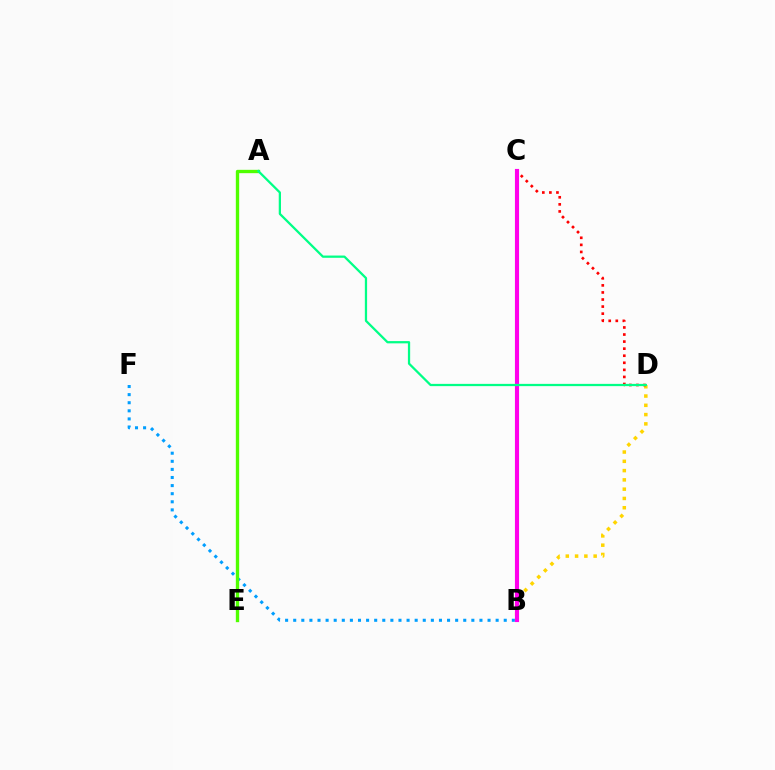{('B', 'D'): [{'color': '#ffd500', 'line_style': 'dotted', 'thickness': 2.52}], ('B', 'F'): [{'color': '#009eff', 'line_style': 'dotted', 'thickness': 2.2}], ('A', 'E'): [{'color': '#4fff00', 'line_style': 'solid', 'thickness': 2.41}], ('B', 'C'): [{'color': '#3700ff', 'line_style': 'dashed', 'thickness': 1.77}, {'color': '#ff00ed', 'line_style': 'solid', 'thickness': 2.98}], ('C', 'D'): [{'color': '#ff0000', 'line_style': 'dotted', 'thickness': 1.92}], ('A', 'D'): [{'color': '#00ff86', 'line_style': 'solid', 'thickness': 1.63}]}